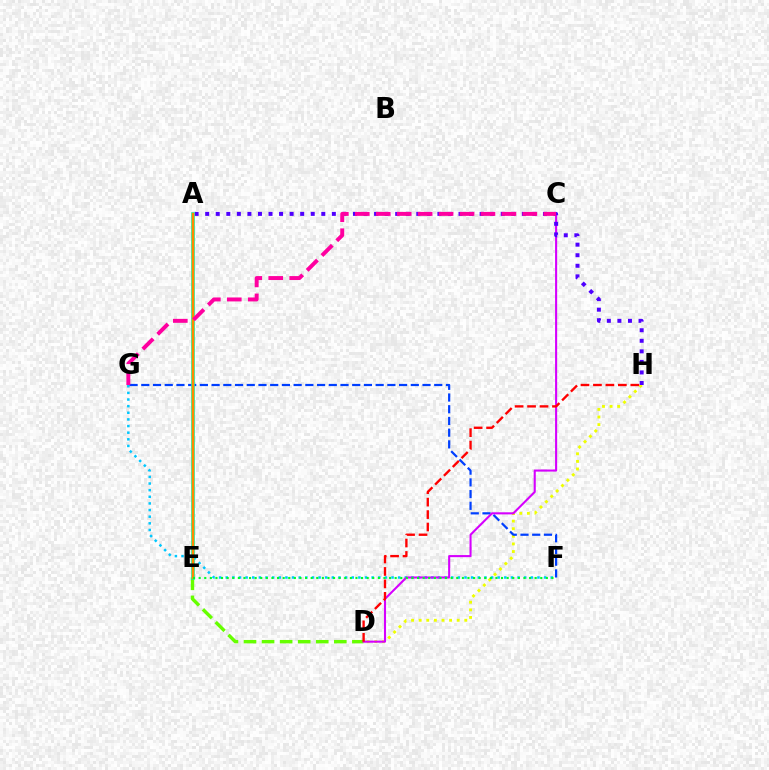{('D', 'E'): [{'color': '#66ff00', 'line_style': 'dashed', 'thickness': 2.45}], ('F', 'G'): [{'color': '#00c7ff', 'line_style': 'dotted', 'thickness': 1.8}, {'color': '#003fff', 'line_style': 'dashed', 'thickness': 1.59}], ('D', 'H'): [{'color': '#eeff00', 'line_style': 'dotted', 'thickness': 2.07}, {'color': '#ff0000', 'line_style': 'dashed', 'thickness': 1.69}], ('C', 'D'): [{'color': '#d600ff', 'line_style': 'solid', 'thickness': 1.51}], ('A', 'H'): [{'color': '#4f00ff', 'line_style': 'dotted', 'thickness': 2.87}], ('A', 'E'): [{'color': '#00ffaf', 'line_style': 'solid', 'thickness': 2.59}, {'color': '#ff8800', 'line_style': 'solid', 'thickness': 1.79}], ('E', 'F'): [{'color': '#00ff27', 'line_style': 'dotted', 'thickness': 1.52}], ('C', 'G'): [{'color': '#ff00a0', 'line_style': 'dashed', 'thickness': 2.85}]}